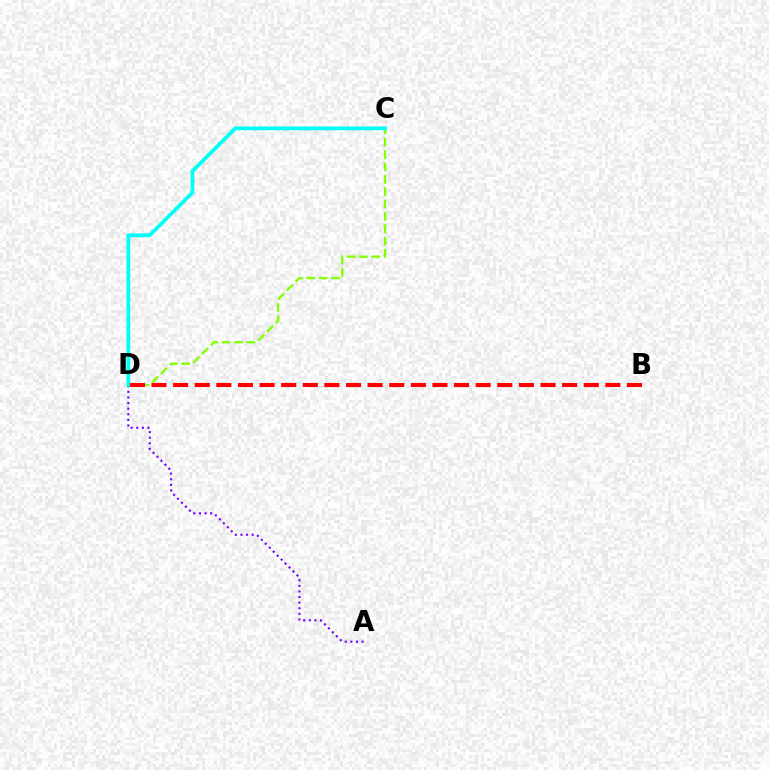{('A', 'D'): [{'color': '#7200ff', 'line_style': 'dotted', 'thickness': 1.52}], ('C', 'D'): [{'color': '#84ff00', 'line_style': 'dashed', 'thickness': 1.68}, {'color': '#00fff6', 'line_style': 'solid', 'thickness': 2.71}], ('B', 'D'): [{'color': '#ff0000', 'line_style': 'dashed', 'thickness': 2.94}]}